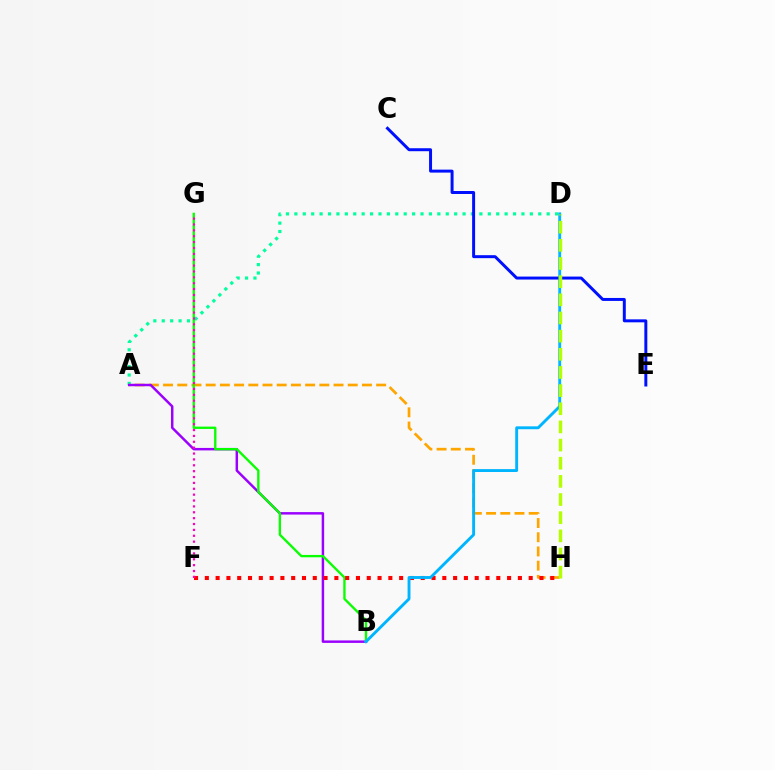{('A', 'D'): [{'color': '#00ff9d', 'line_style': 'dotted', 'thickness': 2.29}], ('C', 'E'): [{'color': '#0010ff', 'line_style': 'solid', 'thickness': 2.14}], ('A', 'H'): [{'color': '#ffa500', 'line_style': 'dashed', 'thickness': 1.93}], ('A', 'B'): [{'color': '#9b00ff', 'line_style': 'solid', 'thickness': 1.78}], ('B', 'G'): [{'color': '#08ff00', 'line_style': 'solid', 'thickness': 1.68}], ('F', 'H'): [{'color': '#ff0000', 'line_style': 'dotted', 'thickness': 2.93}], ('B', 'D'): [{'color': '#00b5ff', 'line_style': 'solid', 'thickness': 2.08}], ('D', 'H'): [{'color': '#b3ff00', 'line_style': 'dashed', 'thickness': 2.47}], ('F', 'G'): [{'color': '#ff00bd', 'line_style': 'dotted', 'thickness': 1.6}]}